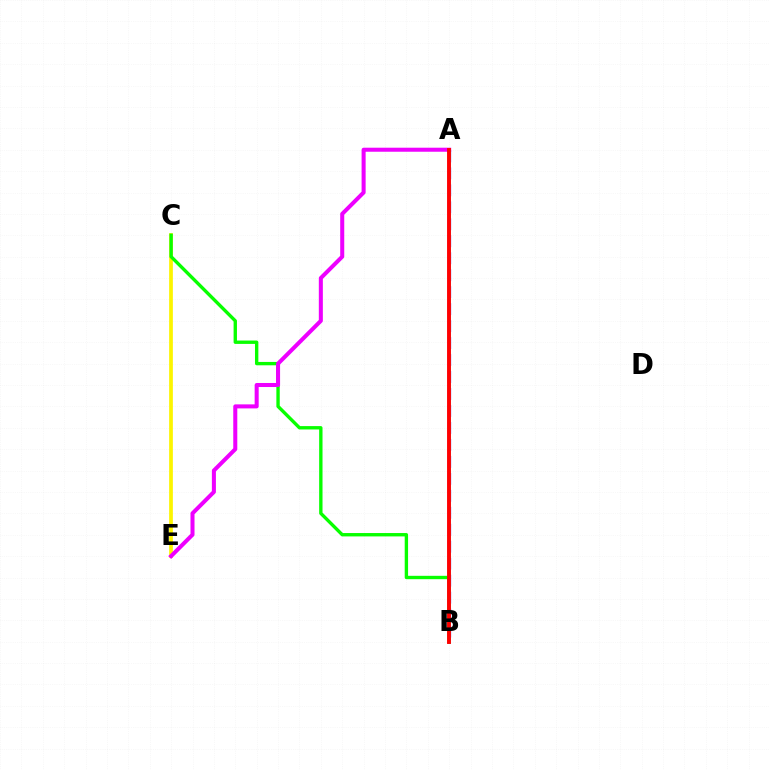{('C', 'E'): [{'color': '#fcf500', 'line_style': 'solid', 'thickness': 2.68}], ('B', 'C'): [{'color': '#08ff00', 'line_style': 'solid', 'thickness': 2.42}], ('A', 'E'): [{'color': '#ee00ff', 'line_style': 'solid', 'thickness': 2.9}], ('A', 'B'): [{'color': '#0010ff', 'line_style': 'dashed', 'thickness': 2.31}, {'color': '#00fff6', 'line_style': 'solid', 'thickness': 1.9}, {'color': '#ff0000', 'line_style': 'solid', 'thickness': 2.8}]}